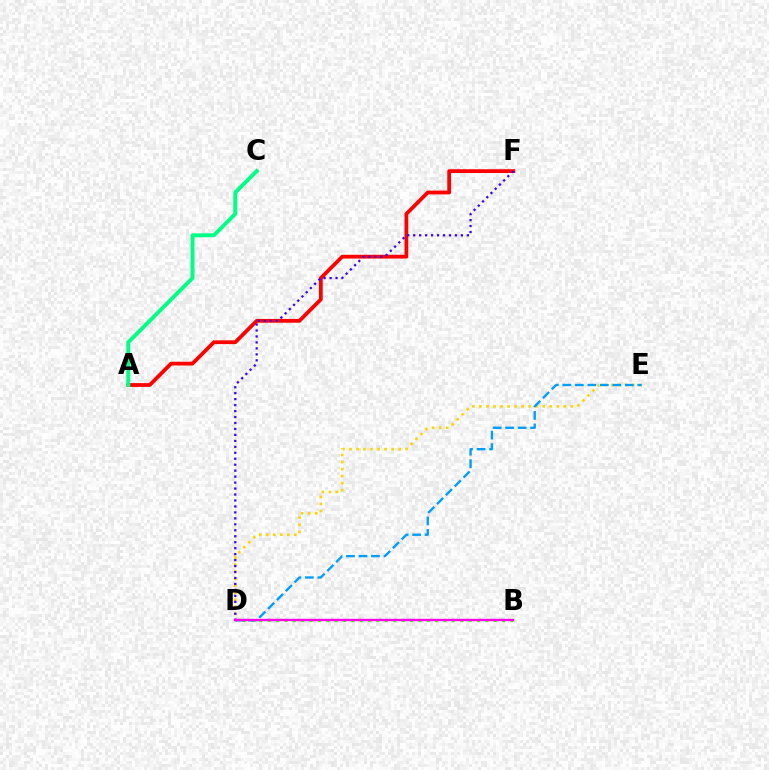{('D', 'E'): [{'color': '#ffd500', 'line_style': 'dotted', 'thickness': 1.91}, {'color': '#009eff', 'line_style': 'dashed', 'thickness': 1.7}], ('A', 'F'): [{'color': '#ff0000', 'line_style': 'solid', 'thickness': 2.72}], ('B', 'D'): [{'color': '#4fff00', 'line_style': 'dotted', 'thickness': 2.27}, {'color': '#ff00ed', 'line_style': 'solid', 'thickness': 1.72}], ('D', 'F'): [{'color': '#3700ff', 'line_style': 'dotted', 'thickness': 1.62}], ('A', 'C'): [{'color': '#00ff86', 'line_style': 'solid', 'thickness': 2.83}]}